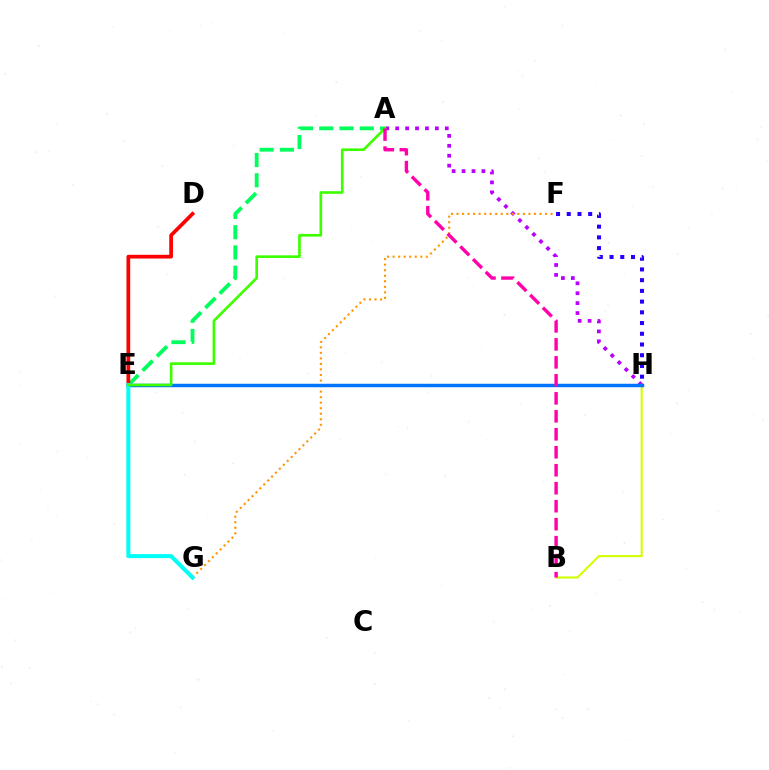{('A', 'E'): [{'color': '#00ff5c', 'line_style': 'dashed', 'thickness': 2.75}, {'color': '#3dff00', 'line_style': 'solid', 'thickness': 1.91}], ('D', 'E'): [{'color': '#ff0000', 'line_style': 'solid', 'thickness': 2.68}], ('A', 'H'): [{'color': '#b900ff', 'line_style': 'dotted', 'thickness': 2.7}], ('F', 'H'): [{'color': '#2500ff', 'line_style': 'dotted', 'thickness': 2.91}], ('B', 'H'): [{'color': '#d1ff00', 'line_style': 'solid', 'thickness': 1.51}], ('F', 'G'): [{'color': '#ff9400', 'line_style': 'dotted', 'thickness': 1.5}], ('E', 'H'): [{'color': '#0074ff', 'line_style': 'solid', 'thickness': 2.5}], ('E', 'G'): [{'color': '#00fff6', 'line_style': 'solid', 'thickness': 2.9}], ('A', 'B'): [{'color': '#ff00ac', 'line_style': 'dashed', 'thickness': 2.44}]}